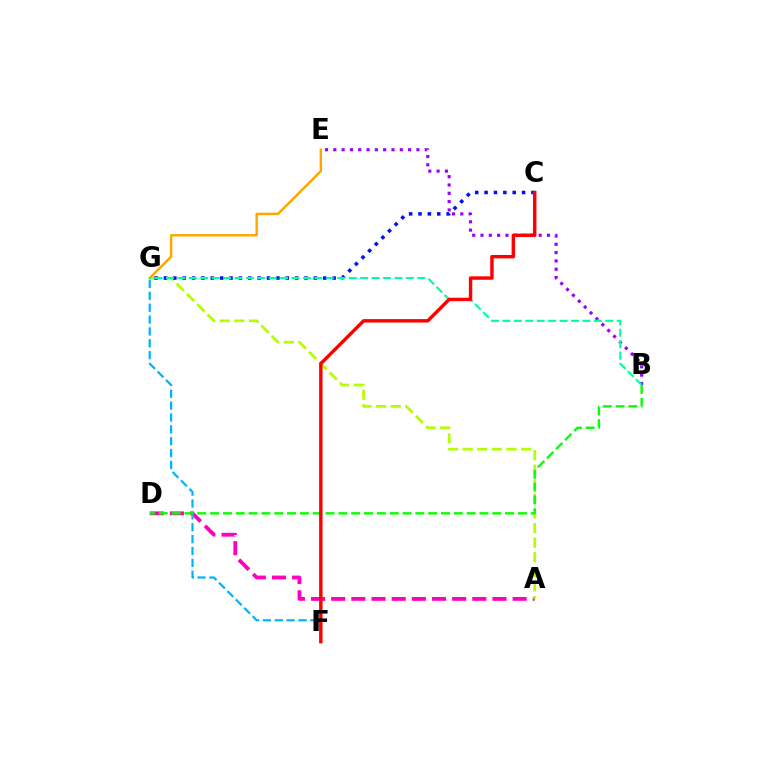{('A', 'D'): [{'color': '#ff00bd', 'line_style': 'dashed', 'thickness': 2.74}], ('A', 'G'): [{'color': '#b3ff00', 'line_style': 'dashed', 'thickness': 1.98}], ('F', 'G'): [{'color': '#00b5ff', 'line_style': 'dashed', 'thickness': 1.61}], ('C', 'G'): [{'color': '#0010ff', 'line_style': 'dotted', 'thickness': 2.55}], ('B', 'E'): [{'color': '#9b00ff', 'line_style': 'dotted', 'thickness': 2.26}], ('E', 'G'): [{'color': '#ffa500', 'line_style': 'solid', 'thickness': 1.74}], ('B', 'D'): [{'color': '#08ff00', 'line_style': 'dashed', 'thickness': 1.74}], ('B', 'G'): [{'color': '#00ff9d', 'line_style': 'dashed', 'thickness': 1.55}], ('C', 'F'): [{'color': '#ff0000', 'line_style': 'solid', 'thickness': 2.47}]}